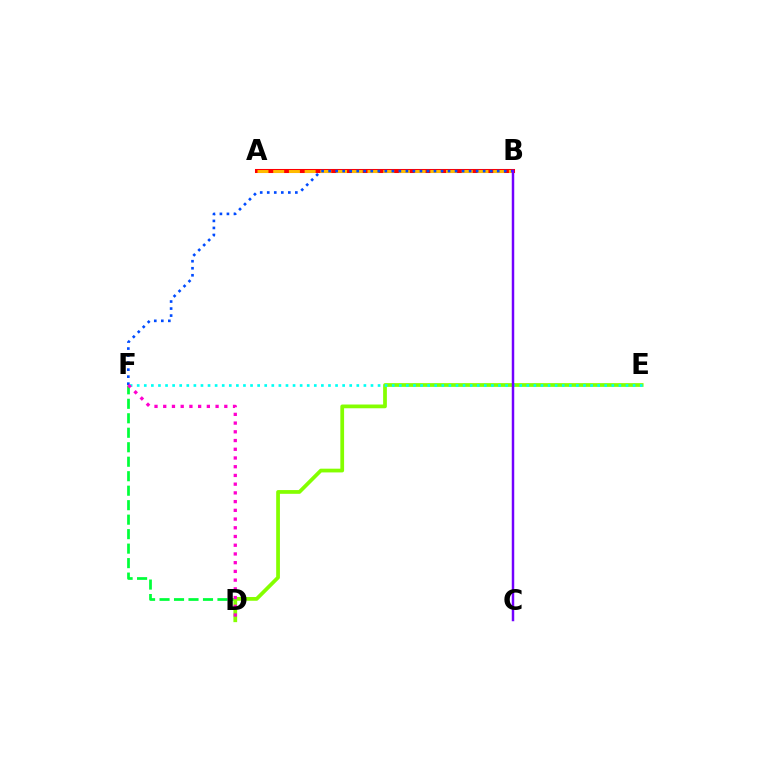{('A', 'B'): [{'color': '#ff0000', 'line_style': 'solid', 'thickness': 2.91}, {'color': '#ffbd00', 'line_style': 'dashed', 'thickness': 2.13}], ('D', 'F'): [{'color': '#00ff39', 'line_style': 'dashed', 'thickness': 1.97}, {'color': '#ff00cf', 'line_style': 'dotted', 'thickness': 2.37}], ('B', 'F'): [{'color': '#004bff', 'line_style': 'dotted', 'thickness': 1.91}], ('D', 'E'): [{'color': '#84ff00', 'line_style': 'solid', 'thickness': 2.7}], ('E', 'F'): [{'color': '#00fff6', 'line_style': 'dotted', 'thickness': 1.92}], ('B', 'C'): [{'color': '#7200ff', 'line_style': 'solid', 'thickness': 1.77}]}